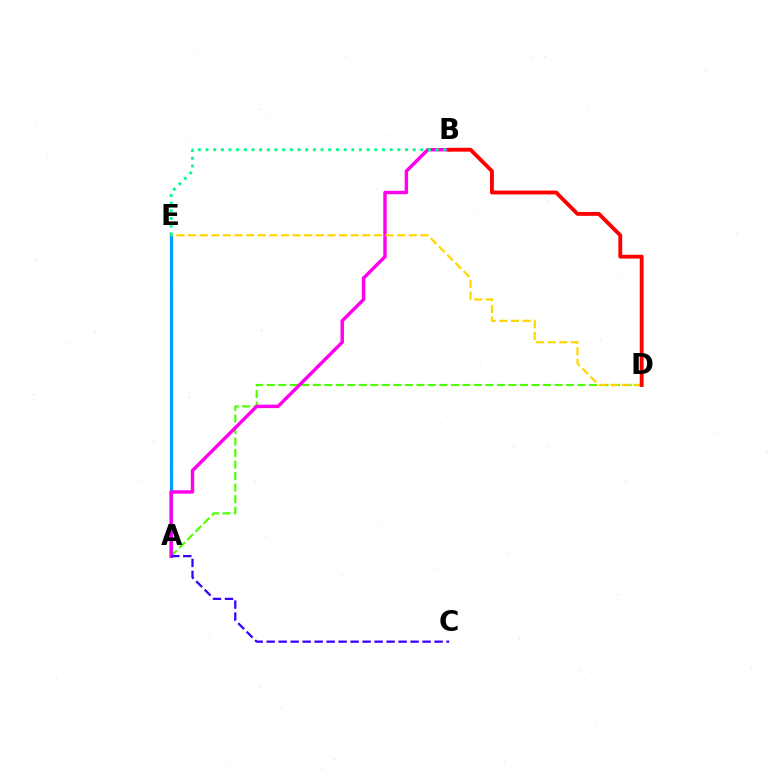{('A', 'D'): [{'color': '#4fff00', 'line_style': 'dashed', 'thickness': 1.56}], ('A', 'E'): [{'color': '#009eff', 'line_style': 'solid', 'thickness': 2.27}], ('A', 'B'): [{'color': '#ff00ed', 'line_style': 'solid', 'thickness': 2.47}], ('A', 'C'): [{'color': '#3700ff', 'line_style': 'dashed', 'thickness': 1.63}], ('D', 'E'): [{'color': '#ffd500', 'line_style': 'dashed', 'thickness': 1.58}], ('B', 'E'): [{'color': '#00ff86', 'line_style': 'dotted', 'thickness': 2.08}], ('B', 'D'): [{'color': '#ff0000', 'line_style': 'solid', 'thickness': 2.77}]}